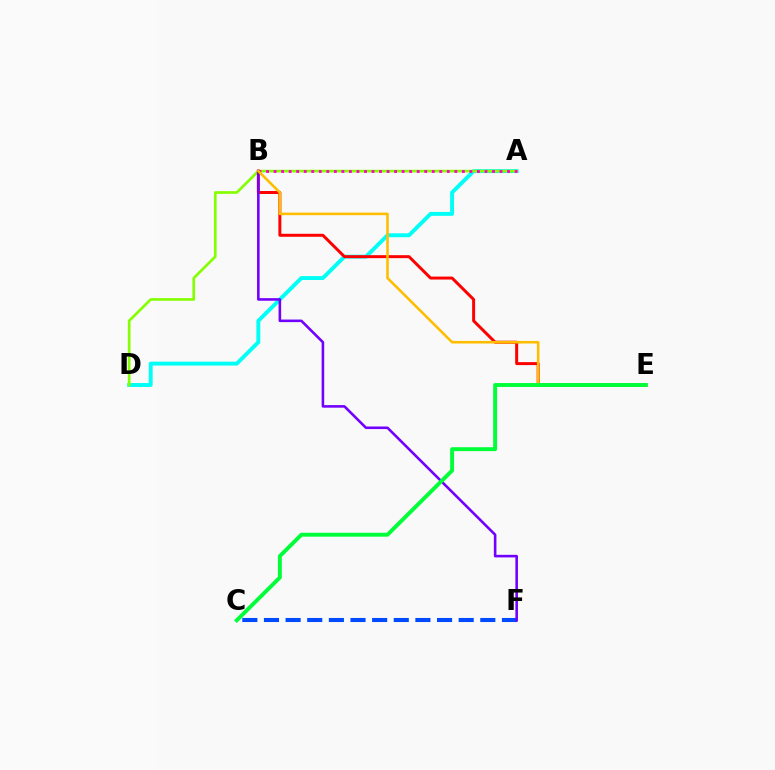{('A', 'D'): [{'color': '#00fff6', 'line_style': 'solid', 'thickness': 2.82}, {'color': '#84ff00', 'line_style': 'solid', 'thickness': 1.92}], ('B', 'E'): [{'color': '#ff0000', 'line_style': 'solid', 'thickness': 2.14}, {'color': '#ffbd00', 'line_style': 'solid', 'thickness': 1.85}], ('A', 'B'): [{'color': '#ff00cf', 'line_style': 'dotted', 'thickness': 2.05}], ('C', 'F'): [{'color': '#004bff', 'line_style': 'dashed', 'thickness': 2.94}], ('B', 'F'): [{'color': '#7200ff', 'line_style': 'solid', 'thickness': 1.86}], ('C', 'E'): [{'color': '#00ff39', 'line_style': 'solid', 'thickness': 2.81}]}